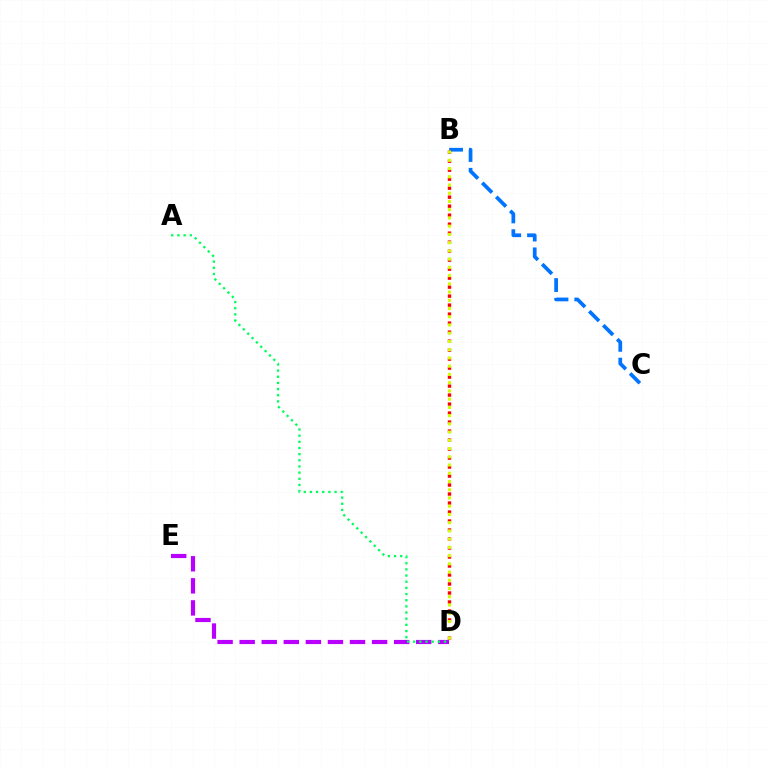{('B', 'C'): [{'color': '#0074ff', 'line_style': 'dashed', 'thickness': 2.69}], ('D', 'E'): [{'color': '#b900ff', 'line_style': 'dashed', 'thickness': 3.0}], ('A', 'D'): [{'color': '#00ff5c', 'line_style': 'dotted', 'thickness': 1.67}], ('B', 'D'): [{'color': '#ff0000', 'line_style': 'dotted', 'thickness': 2.44}, {'color': '#d1ff00', 'line_style': 'dotted', 'thickness': 2.24}]}